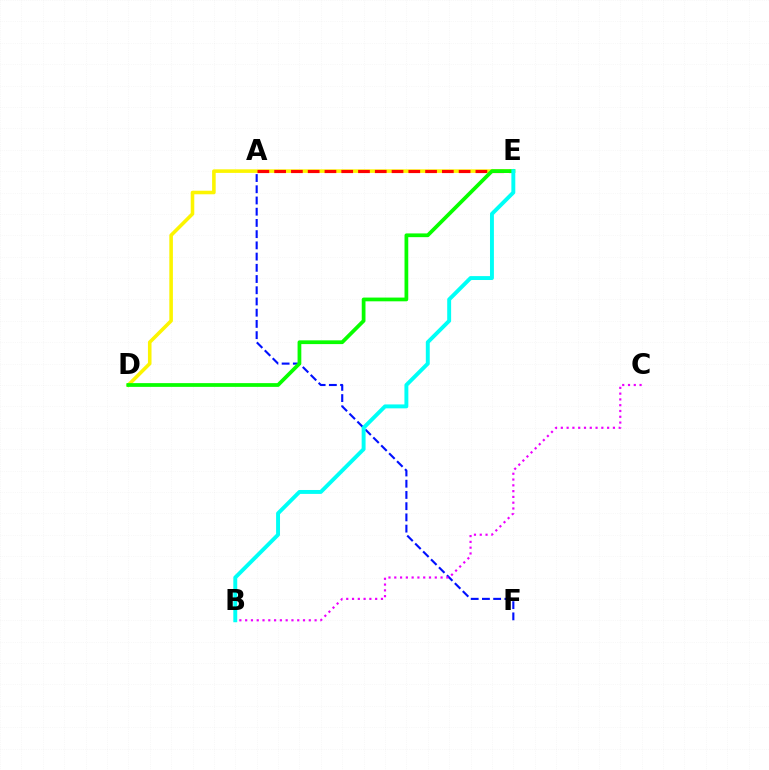{('D', 'E'): [{'color': '#fcf500', 'line_style': 'solid', 'thickness': 2.57}, {'color': '#08ff00', 'line_style': 'solid', 'thickness': 2.7}], ('A', 'E'): [{'color': '#ff0000', 'line_style': 'dashed', 'thickness': 2.28}], ('A', 'F'): [{'color': '#0010ff', 'line_style': 'dashed', 'thickness': 1.52}], ('B', 'C'): [{'color': '#ee00ff', 'line_style': 'dotted', 'thickness': 1.57}], ('B', 'E'): [{'color': '#00fff6', 'line_style': 'solid', 'thickness': 2.82}]}